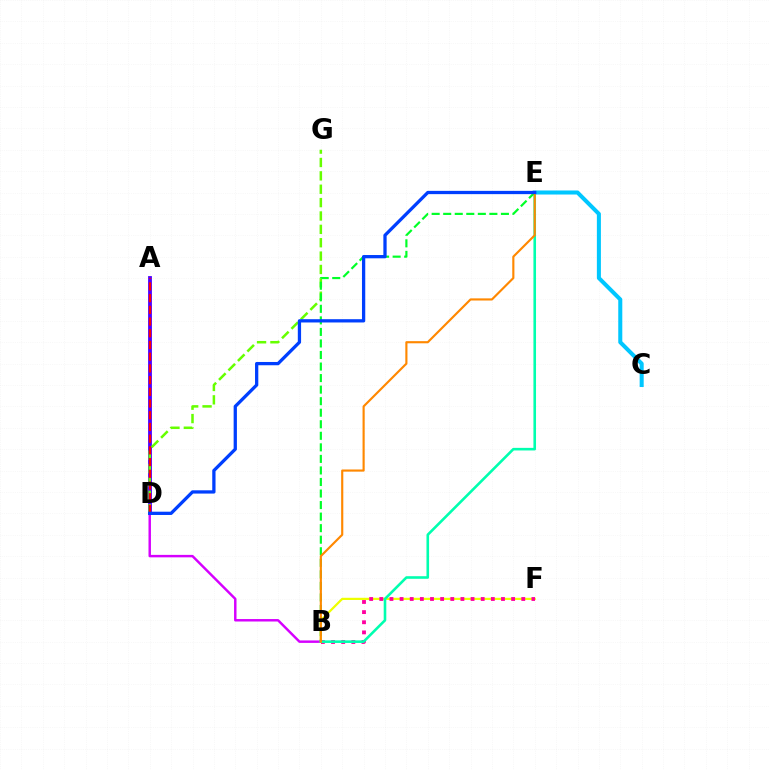{('B', 'F'): [{'color': '#eeff00', 'line_style': 'solid', 'thickness': 1.59}, {'color': '#ff00a0', 'line_style': 'dotted', 'thickness': 2.75}], ('A', 'D'): [{'color': '#4f00ff', 'line_style': 'solid', 'thickness': 2.74}, {'color': '#ff0000', 'line_style': 'dashed', 'thickness': 1.59}], ('B', 'D'): [{'color': '#d600ff', 'line_style': 'solid', 'thickness': 1.77}], ('D', 'G'): [{'color': '#66ff00', 'line_style': 'dashed', 'thickness': 1.82}], ('C', 'E'): [{'color': '#00c7ff', 'line_style': 'solid', 'thickness': 2.91}], ('B', 'E'): [{'color': '#00ffaf', 'line_style': 'solid', 'thickness': 1.87}, {'color': '#00ff27', 'line_style': 'dashed', 'thickness': 1.57}, {'color': '#ff8800', 'line_style': 'solid', 'thickness': 1.55}], ('D', 'E'): [{'color': '#003fff', 'line_style': 'solid', 'thickness': 2.36}]}